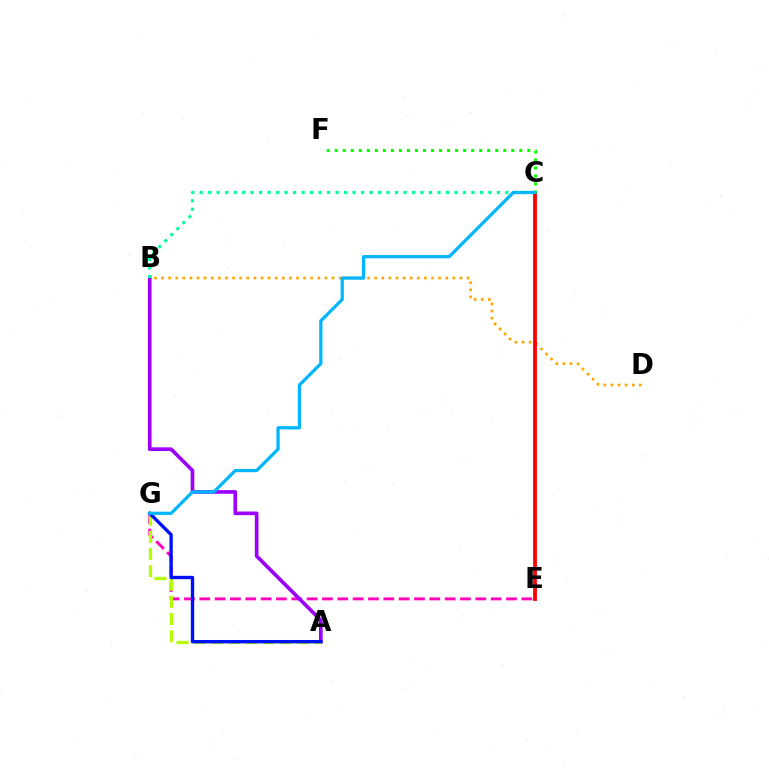{('E', 'G'): [{'color': '#ff00bd', 'line_style': 'dashed', 'thickness': 2.08}], ('B', 'D'): [{'color': '#ffa500', 'line_style': 'dotted', 'thickness': 1.93}], ('A', 'B'): [{'color': '#9b00ff', 'line_style': 'solid', 'thickness': 2.63}], ('B', 'C'): [{'color': '#00ff9d', 'line_style': 'dotted', 'thickness': 2.31}], ('A', 'G'): [{'color': '#b3ff00', 'line_style': 'dashed', 'thickness': 2.34}, {'color': '#0010ff', 'line_style': 'solid', 'thickness': 2.42}], ('C', 'E'): [{'color': '#ff0000', 'line_style': 'solid', 'thickness': 2.72}], ('C', 'F'): [{'color': '#08ff00', 'line_style': 'dotted', 'thickness': 2.18}], ('C', 'G'): [{'color': '#00b5ff', 'line_style': 'solid', 'thickness': 2.33}]}